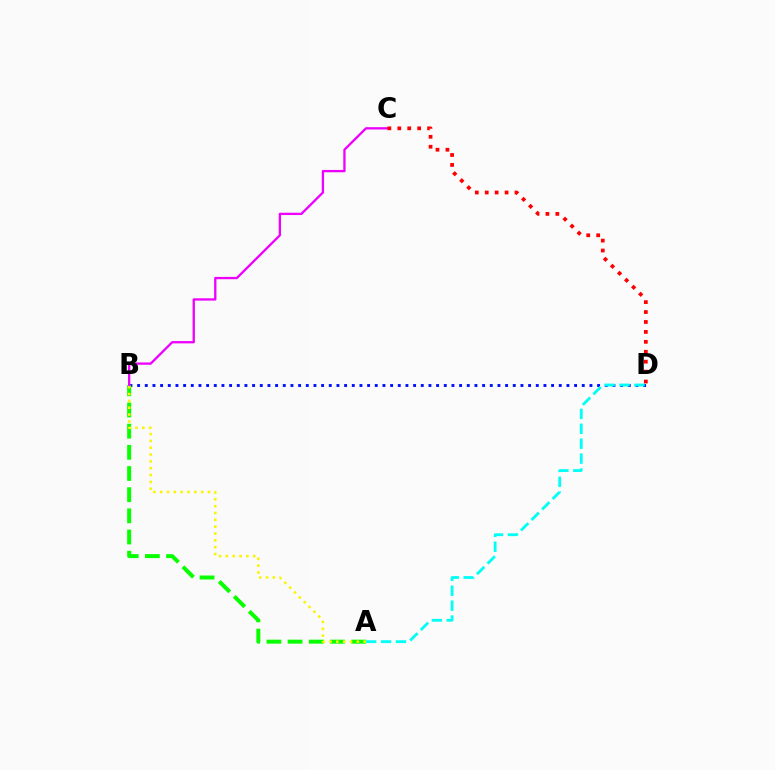{('B', 'D'): [{'color': '#0010ff', 'line_style': 'dotted', 'thickness': 2.08}], ('A', 'B'): [{'color': '#08ff00', 'line_style': 'dashed', 'thickness': 2.88}, {'color': '#fcf500', 'line_style': 'dotted', 'thickness': 1.86}], ('B', 'C'): [{'color': '#ee00ff', 'line_style': 'solid', 'thickness': 1.67}], ('A', 'D'): [{'color': '#00fff6', 'line_style': 'dashed', 'thickness': 2.03}], ('C', 'D'): [{'color': '#ff0000', 'line_style': 'dotted', 'thickness': 2.7}]}